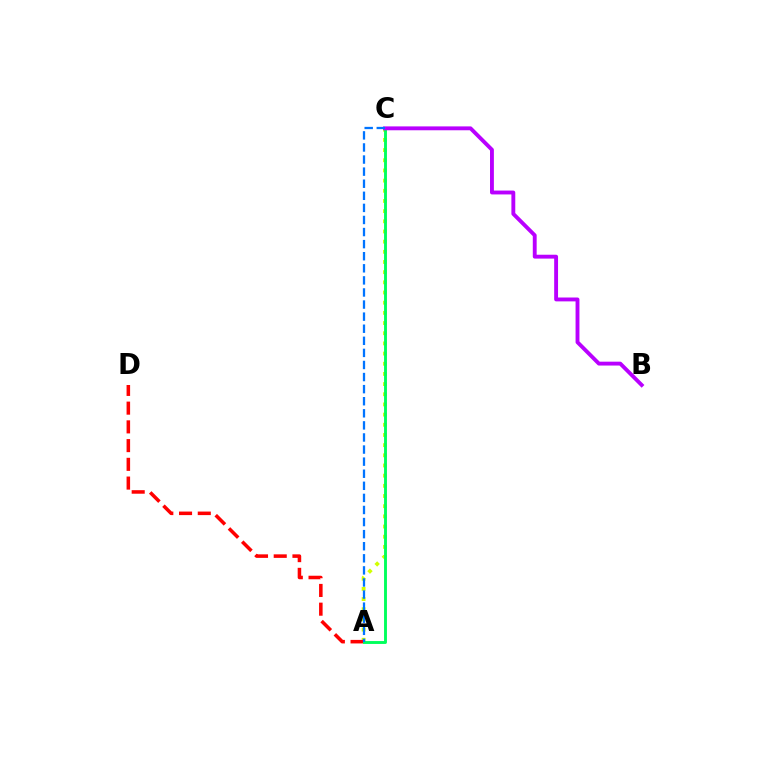{('A', 'C'): [{'color': '#d1ff00', 'line_style': 'dotted', 'thickness': 2.76}, {'color': '#00ff5c', 'line_style': 'solid', 'thickness': 2.08}, {'color': '#0074ff', 'line_style': 'dashed', 'thickness': 1.64}], ('A', 'D'): [{'color': '#ff0000', 'line_style': 'dashed', 'thickness': 2.54}], ('B', 'C'): [{'color': '#b900ff', 'line_style': 'solid', 'thickness': 2.79}]}